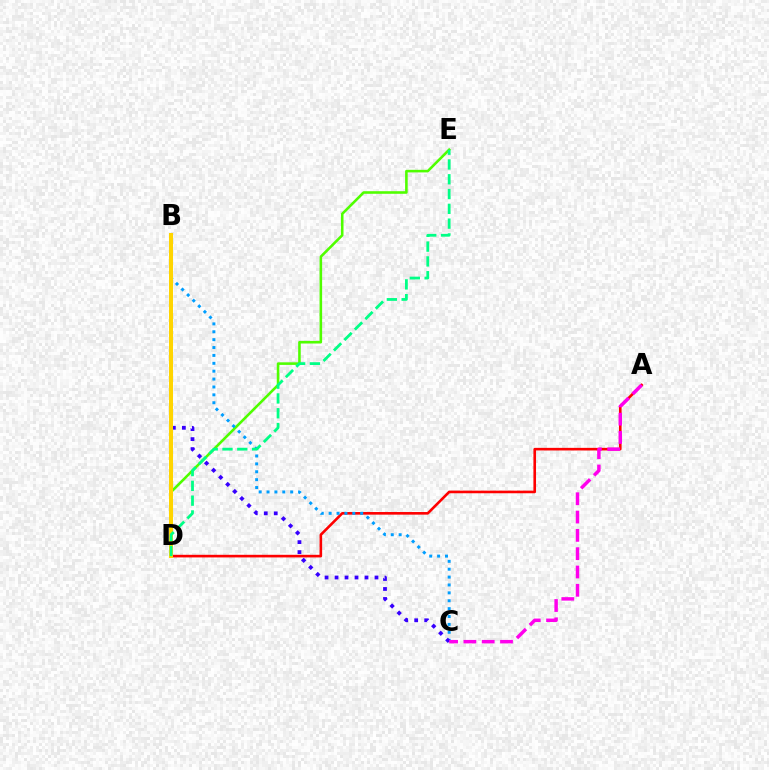{('D', 'E'): [{'color': '#4fff00', 'line_style': 'solid', 'thickness': 1.86}, {'color': '#00ff86', 'line_style': 'dashed', 'thickness': 2.01}], ('A', 'D'): [{'color': '#ff0000', 'line_style': 'solid', 'thickness': 1.88}], ('B', 'C'): [{'color': '#009eff', 'line_style': 'dotted', 'thickness': 2.14}, {'color': '#3700ff', 'line_style': 'dotted', 'thickness': 2.71}], ('B', 'D'): [{'color': '#ffd500', 'line_style': 'solid', 'thickness': 2.88}], ('A', 'C'): [{'color': '#ff00ed', 'line_style': 'dashed', 'thickness': 2.49}]}